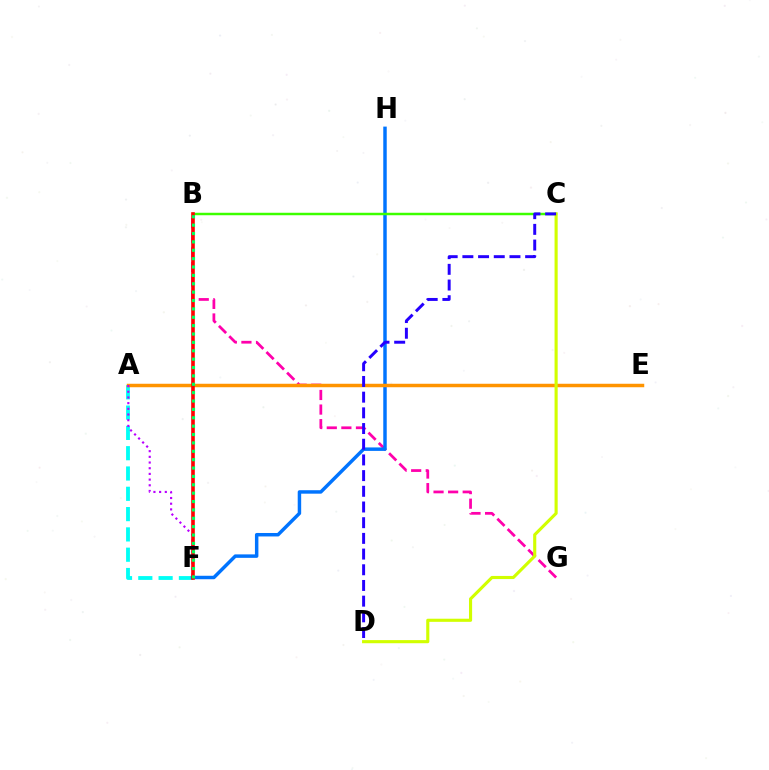{('A', 'F'): [{'color': '#00fff6', 'line_style': 'dashed', 'thickness': 2.76}, {'color': '#b900ff', 'line_style': 'dotted', 'thickness': 1.55}], ('B', 'G'): [{'color': '#ff00ac', 'line_style': 'dashed', 'thickness': 1.98}], ('F', 'H'): [{'color': '#0074ff', 'line_style': 'solid', 'thickness': 2.49}], ('A', 'E'): [{'color': '#ff9400', 'line_style': 'solid', 'thickness': 2.51}], ('B', 'C'): [{'color': '#3dff00', 'line_style': 'solid', 'thickness': 1.78}], ('C', 'D'): [{'color': '#d1ff00', 'line_style': 'solid', 'thickness': 2.25}, {'color': '#2500ff', 'line_style': 'dashed', 'thickness': 2.13}], ('B', 'F'): [{'color': '#ff0000', 'line_style': 'solid', 'thickness': 2.61}, {'color': '#00ff5c', 'line_style': 'dotted', 'thickness': 2.28}]}